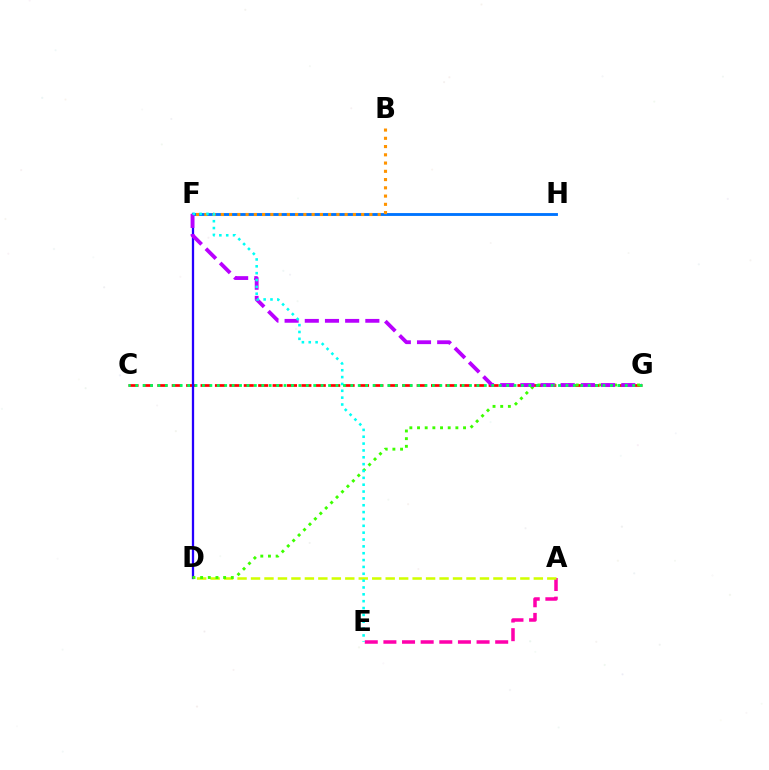{('A', 'E'): [{'color': '#ff00ac', 'line_style': 'dashed', 'thickness': 2.53}], ('C', 'G'): [{'color': '#ff0000', 'line_style': 'dashed', 'thickness': 1.96}, {'color': '#00ff5c', 'line_style': 'dotted', 'thickness': 2.02}], ('D', 'F'): [{'color': '#2500ff', 'line_style': 'solid', 'thickness': 1.65}], ('F', 'H'): [{'color': '#0074ff', 'line_style': 'solid', 'thickness': 2.06}], ('B', 'F'): [{'color': '#ff9400', 'line_style': 'dotted', 'thickness': 2.24}], ('A', 'D'): [{'color': '#d1ff00', 'line_style': 'dashed', 'thickness': 1.83}], ('D', 'G'): [{'color': '#3dff00', 'line_style': 'dotted', 'thickness': 2.08}], ('F', 'G'): [{'color': '#b900ff', 'line_style': 'dashed', 'thickness': 2.74}], ('E', 'F'): [{'color': '#00fff6', 'line_style': 'dotted', 'thickness': 1.86}]}